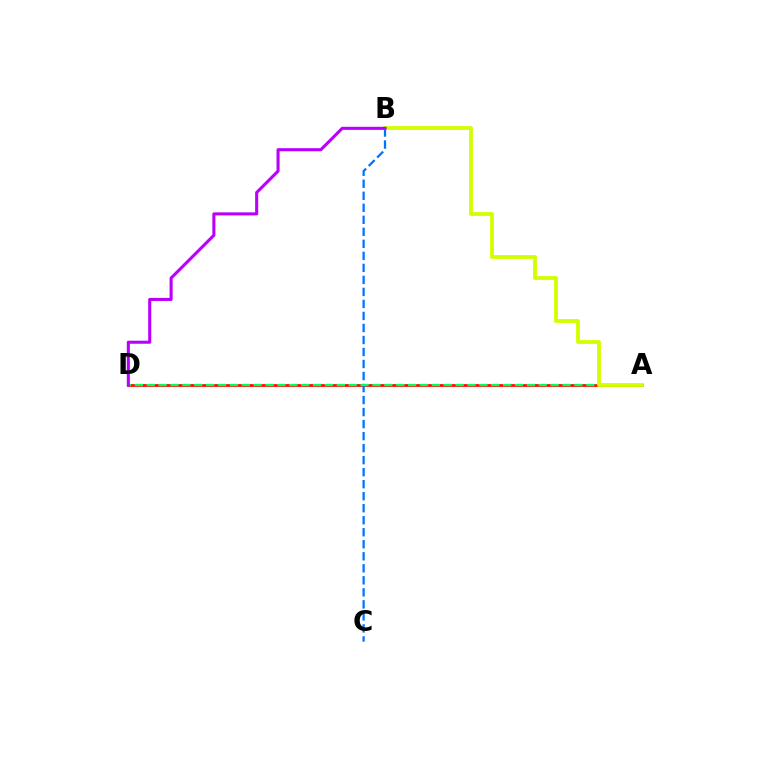{('A', 'D'): [{'color': '#ff0000', 'line_style': 'solid', 'thickness': 1.93}, {'color': '#00ff5c', 'line_style': 'dashed', 'thickness': 1.61}], ('B', 'C'): [{'color': '#0074ff', 'line_style': 'dashed', 'thickness': 1.63}], ('A', 'B'): [{'color': '#d1ff00', 'line_style': 'solid', 'thickness': 2.75}], ('B', 'D'): [{'color': '#b900ff', 'line_style': 'solid', 'thickness': 2.21}]}